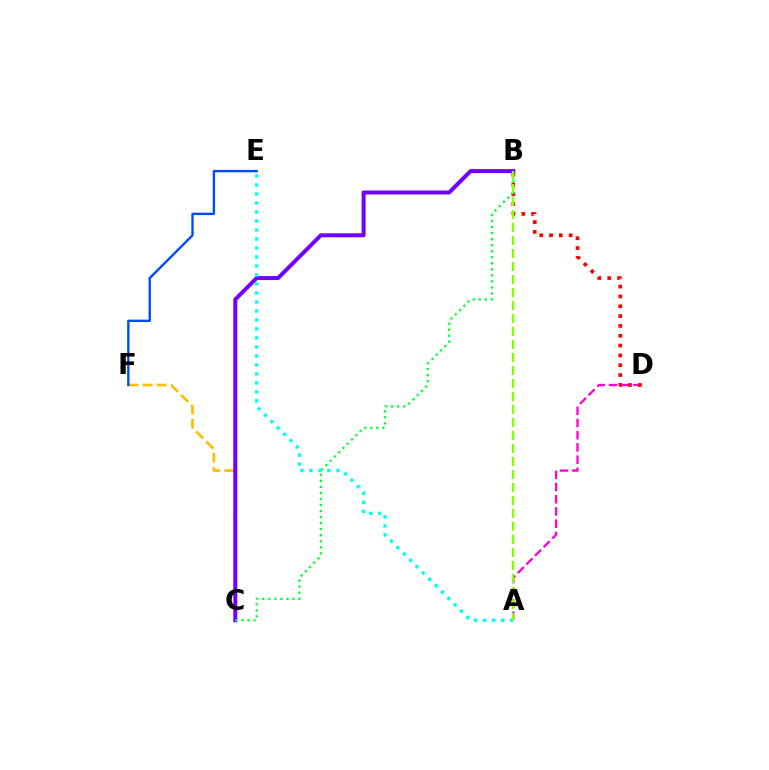{('C', 'F'): [{'color': '#ffbd00', 'line_style': 'dashed', 'thickness': 1.93}], ('B', 'C'): [{'color': '#7200ff', 'line_style': 'solid', 'thickness': 2.88}, {'color': '#00ff39', 'line_style': 'dotted', 'thickness': 1.64}], ('A', 'D'): [{'color': '#ff00cf', 'line_style': 'dashed', 'thickness': 1.66}], ('B', 'D'): [{'color': '#ff0000', 'line_style': 'dotted', 'thickness': 2.67}], ('A', 'E'): [{'color': '#00fff6', 'line_style': 'dotted', 'thickness': 2.44}], ('A', 'B'): [{'color': '#84ff00', 'line_style': 'dashed', 'thickness': 1.77}], ('E', 'F'): [{'color': '#004bff', 'line_style': 'solid', 'thickness': 1.72}]}